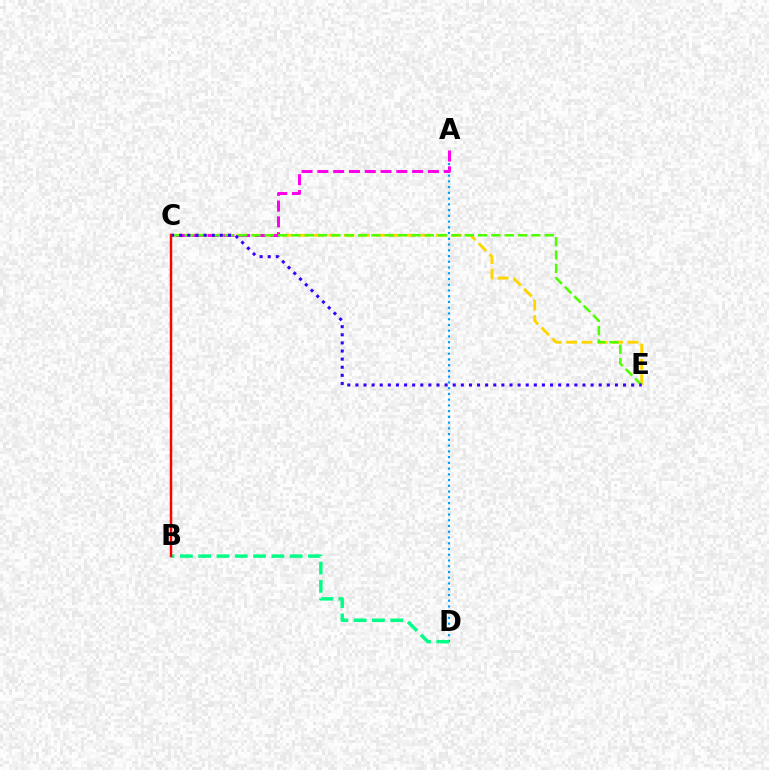{('A', 'D'): [{'color': '#009eff', 'line_style': 'dotted', 'thickness': 1.56}], ('C', 'E'): [{'color': '#ffd500', 'line_style': 'dashed', 'thickness': 2.09}, {'color': '#4fff00', 'line_style': 'dashed', 'thickness': 1.81}, {'color': '#3700ff', 'line_style': 'dotted', 'thickness': 2.2}], ('A', 'C'): [{'color': '#ff00ed', 'line_style': 'dashed', 'thickness': 2.15}], ('B', 'D'): [{'color': '#00ff86', 'line_style': 'dashed', 'thickness': 2.49}], ('B', 'C'): [{'color': '#ff0000', 'line_style': 'solid', 'thickness': 1.77}]}